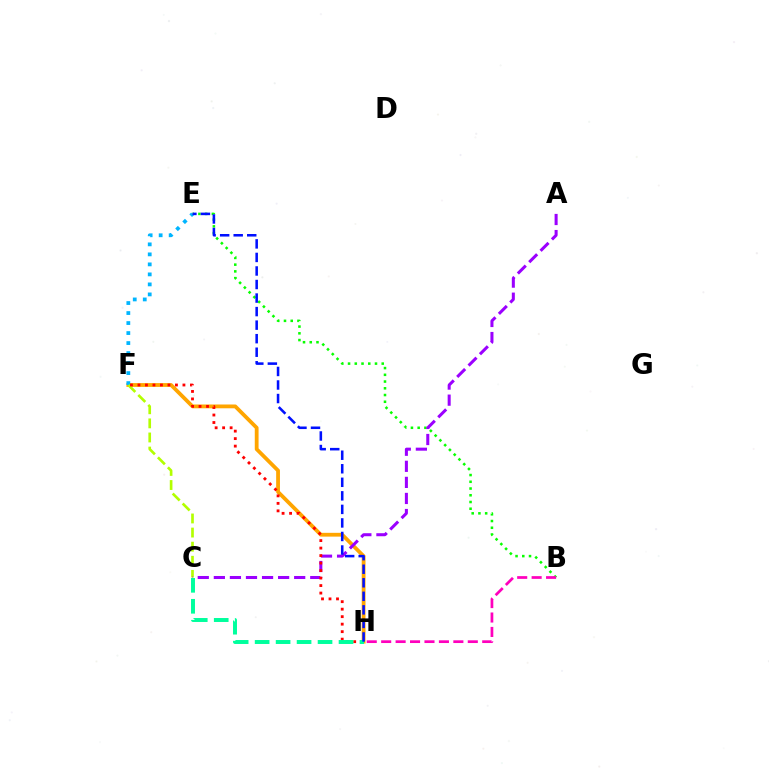{('F', 'H'): [{'color': '#ffa500', 'line_style': 'solid', 'thickness': 2.73}, {'color': '#ff0000', 'line_style': 'dotted', 'thickness': 2.04}], ('B', 'E'): [{'color': '#08ff00', 'line_style': 'dotted', 'thickness': 1.83}], ('E', 'F'): [{'color': '#00b5ff', 'line_style': 'dotted', 'thickness': 2.72}], ('C', 'F'): [{'color': '#b3ff00', 'line_style': 'dashed', 'thickness': 1.92}], ('B', 'H'): [{'color': '#ff00bd', 'line_style': 'dashed', 'thickness': 1.96}], ('A', 'C'): [{'color': '#9b00ff', 'line_style': 'dashed', 'thickness': 2.18}], ('C', 'H'): [{'color': '#00ff9d', 'line_style': 'dashed', 'thickness': 2.85}], ('E', 'H'): [{'color': '#0010ff', 'line_style': 'dashed', 'thickness': 1.84}]}